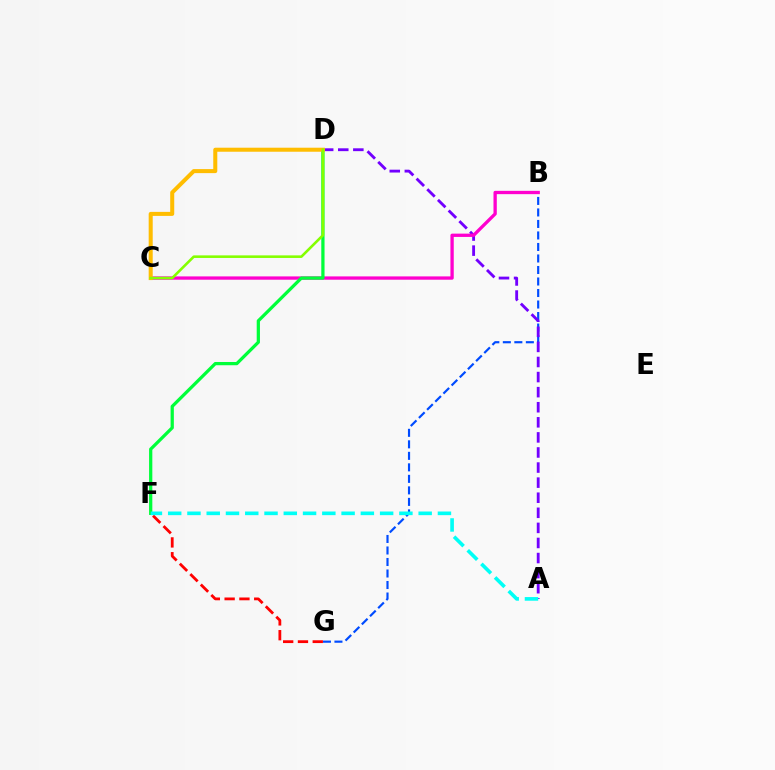{('B', 'G'): [{'color': '#004bff', 'line_style': 'dashed', 'thickness': 1.56}], ('A', 'D'): [{'color': '#7200ff', 'line_style': 'dashed', 'thickness': 2.05}], ('B', 'C'): [{'color': '#ff00cf', 'line_style': 'solid', 'thickness': 2.38}], ('D', 'F'): [{'color': '#00ff39', 'line_style': 'solid', 'thickness': 2.34}], ('C', 'D'): [{'color': '#ffbd00', 'line_style': 'solid', 'thickness': 2.9}, {'color': '#84ff00', 'line_style': 'solid', 'thickness': 1.86}], ('F', 'G'): [{'color': '#ff0000', 'line_style': 'dashed', 'thickness': 2.01}], ('A', 'F'): [{'color': '#00fff6', 'line_style': 'dashed', 'thickness': 2.62}]}